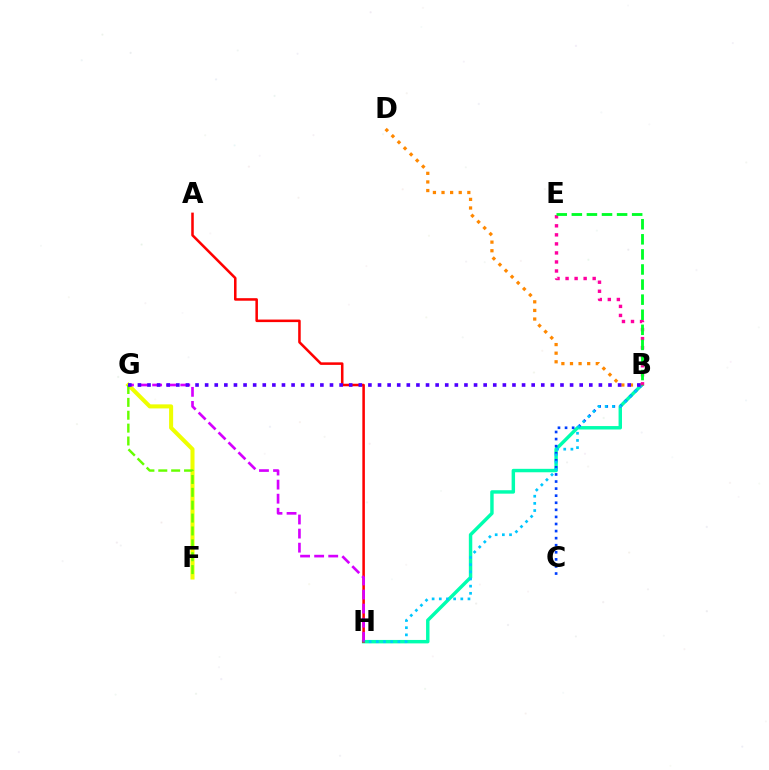{('F', 'G'): [{'color': '#eeff00', 'line_style': 'solid', 'thickness': 2.91}, {'color': '#66ff00', 'line_style': 'dashed', 'thickness': 1.75}], ('B', 'H'): [{'color': '#00ffaf', 'line_style': 'solid', 'thickness': 2.48}, {'color': '#00c7ff', 'line_style': 'dotted', 'thickness': 1.95}], ('B', 'C'): [{'color': '#003fff', 'line_style': 'dotted', 'thickness': 1.92}], ('A', 'H'): [{'color': '#ff0000', 'line_style': 'solid', 'thickness': 1.83}], ('B', 'D'): [{'color': '#ff8800', 'line_style': 'dotted', 'thickness': 2.34}], ('G', 'H'): [{'color': '#d600ff', 'line_style': 'dashed', 'thickness': 1.91}], ('B', 'G'): [{'color': '#4f00ff', 'line_style': 'dotted', 'thickness': 2.61}], ('B', 'E'): [{'color': '#ff00a0', 'line_style': 'dotted', 'thickness': 2.46}, {'color': '#00ff27', 'line_style': 'dashed', 'thickness': 2.05}]}